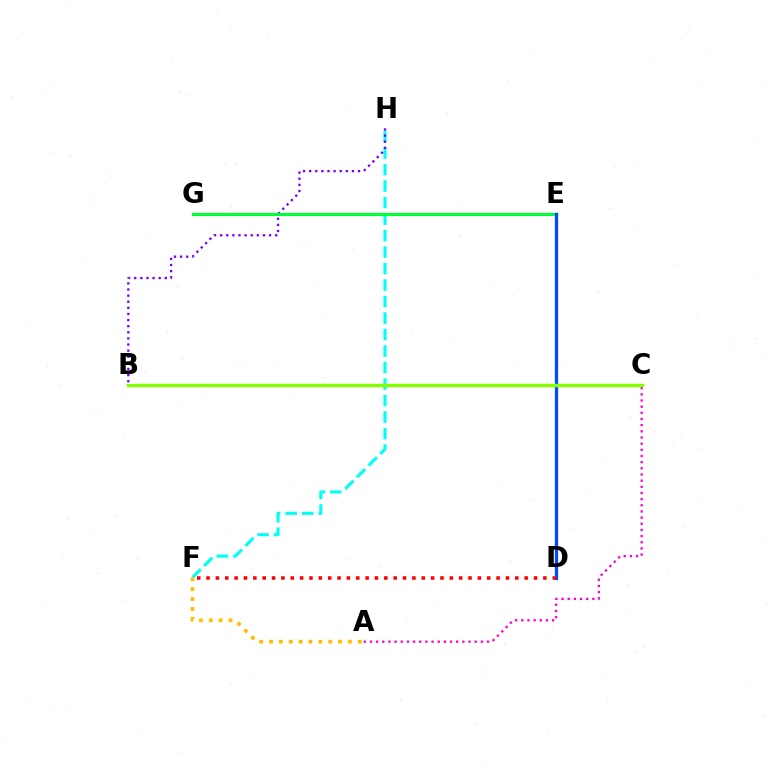{('F', 'H'): [{'color': '#00fff6', 'line_style': 'dashed', 'thickness': 2.24}], ('A', 'C'): [{'color': '#ff00cf', 'line_style': 'dotted', 'thickness': 1.67}], ('B', 'H'): [{'color': '#7200ff', 'line_style': 'dotted', 'thickness': 1.66}], ('A', 'F'): [{'color': '#ffbd00', 'line_style': 'dotted', 'thickness': 2.68}], ('E', 'G'): [{'color': '#00ff39', 'line_style': 'solid', 'thickness': 2.24}], ('D', 'E'): [{'color': '#004bff', 'line_style': 'solid', 'thickness': 2.36}], ('D', 'F'): [{'color': '#ff0000', 'line_style': 'dotted', 'thickness': 2.54}], ('B', 'C'): [{'color': '#84ff00', 'line_style': 'solid', 'thickness': 2.45}]}